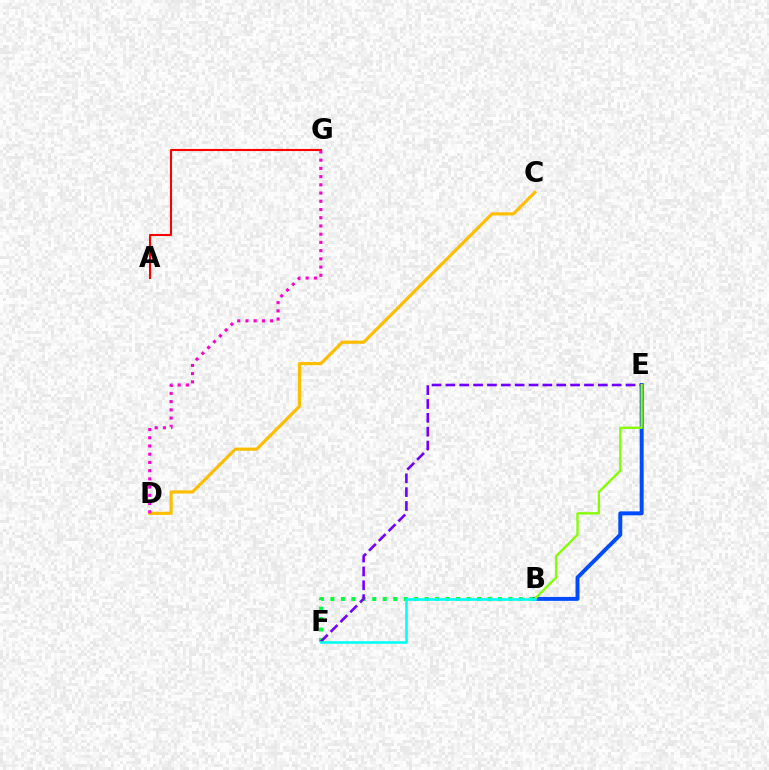{('B', 'F'): [{'color': '#00ff39', 'line_style': 'dotted', 'thickness': 2.85}, {'color': '#00fff6', 'line_style': 'solid', 'thickness': 1.85}], ('B', 'E'): [{'color': '#004bff', 'line_style': 'solid', 'thickness': 2.84}, {'color': '#84ff00', 'line_style': 'solid', 'thickness': 1.67}], ('C', 'D'): [{'color': '#ffbd00', 'line_style': 'solid', 'thickness': 2.26}], ('E', 'F'): [{'color': '#7200ff', 'line_style': 'dashed', 'thickness': 1.88}], ('A', 'G'): [{'color': '#ff0000', 'line_style': 'solid', 'thickness': 1.51}], ('D', 'G'): [{'color': '#ff00cf', 'line_style': 'dotted', 'thickness': 2.23}]}